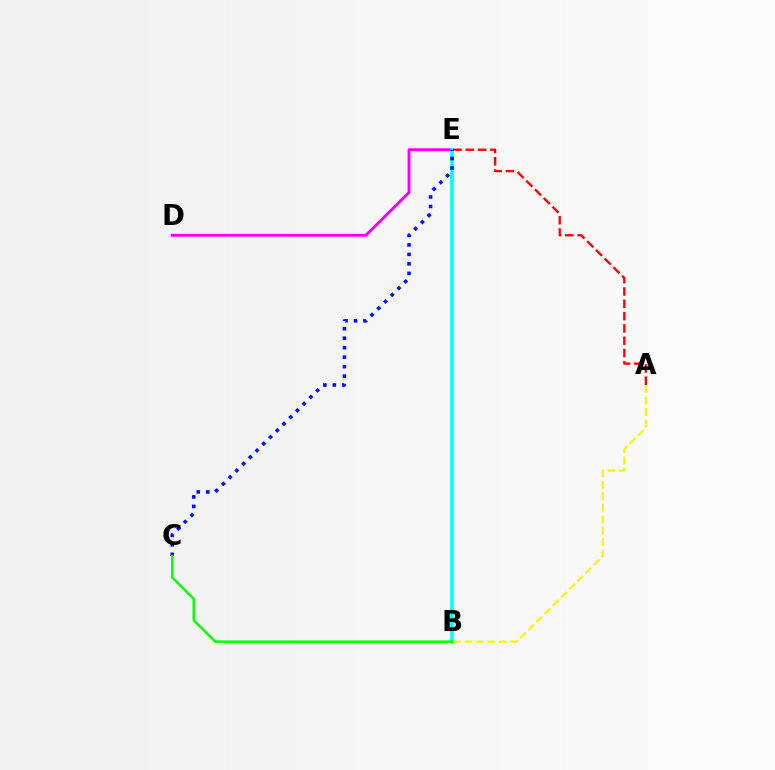{('D', 'E'): [{'color': '#ee00ff', 'line_style': 'solid', 'thickness': 2.07}], ('B', 'E'): [{'color': '#00fff6', 'line_style': 'solid', 'thickness': 2.62}], ('A', 'B'): [{'color': '#fcf500', 'line_style': 'dashed', 'thickness': 1.56}], ('C', 'E'): [{'color': '#0010ff', 'line_style': 'dotted', 'thickness': 2.58}], ('B', 'C'): [{'color': '#08ff00', 'line_style': 'solid', 'thickness': 1.78}], ('A', 'E'): [{'color': '#ff0000', 'line_style': 'dashed', 'thickness': 1.67}]}